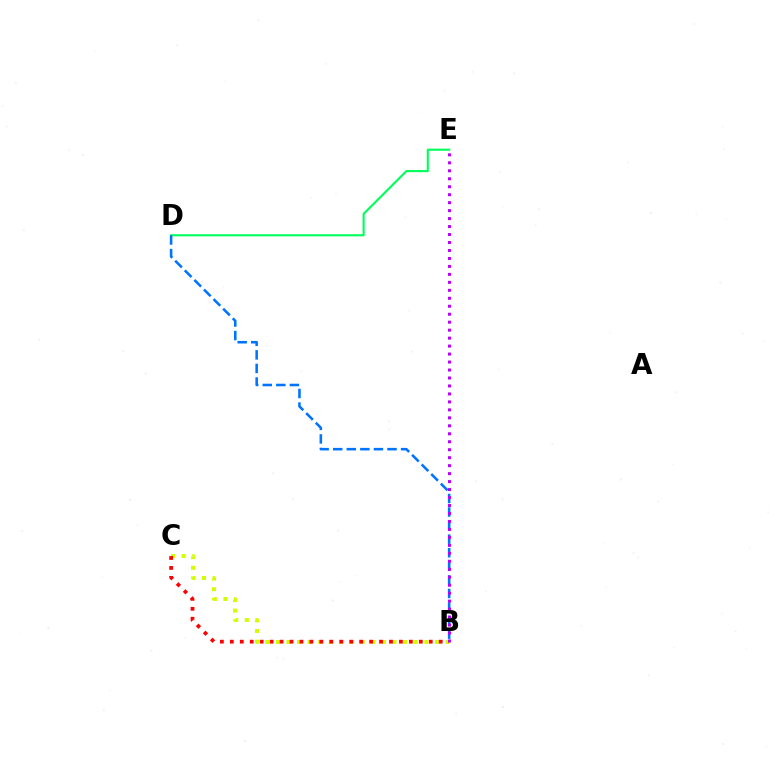{('B', 'C'): [{'color': '#d1ff00', 'line_style': 'dotted', 'thickness': 2.88}, {'color': '#ff0000', 'line_style': 'dotted', 'thickness': 2.7}], ('D', 'E'): [{'color': '#00ff5c', 'line_style': 'solid', 'thickness': 1.52}], ('B', 'D'): [{'color': '#0074ff', 'line_style': 'dashed', 'thickness': 1.84}], ('B', 'E'): [{'color': '#b900ff', 'line_style': 'dotted', 'thickness': 2.17}]}